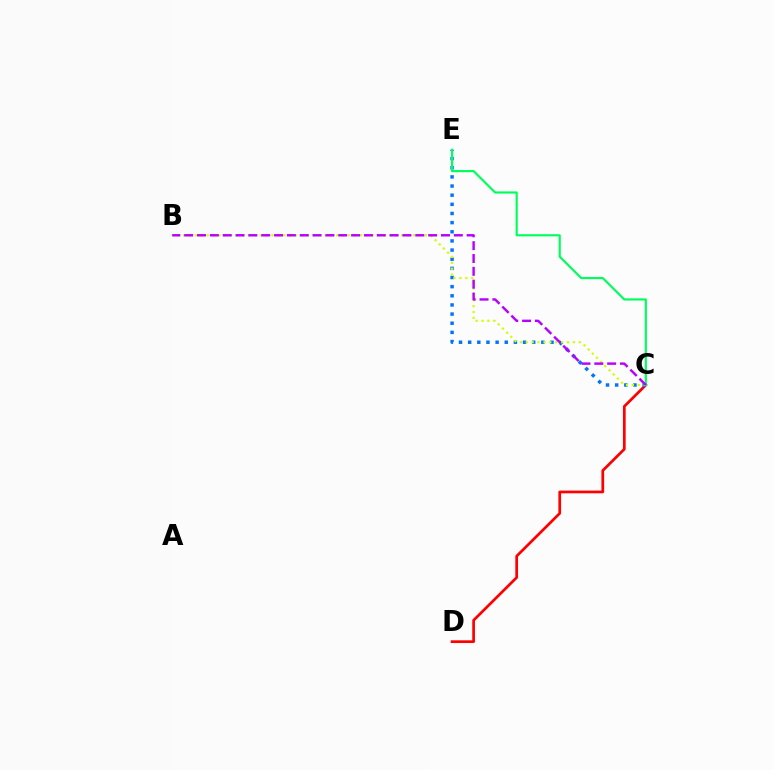{('C', 'D'): [{'color': '#ff0000', 'line_style': 'solid', 'thickness': 1.96}], ('C', 'E'): [{'color': '#0074ff', 'line_style': 'dotted', 'thickness': 2.48}, {'color': '#00ff5c', 'line_style': 'solid', 'thickness': 1.55}], ('B', 'C'): [{'color': '#d1ff00', 'line_style': 'dotted', 'thickness': 1.6}, {'color': '#b900ff', 'line_style': 'dashed', 'thickness': 1.74}]}